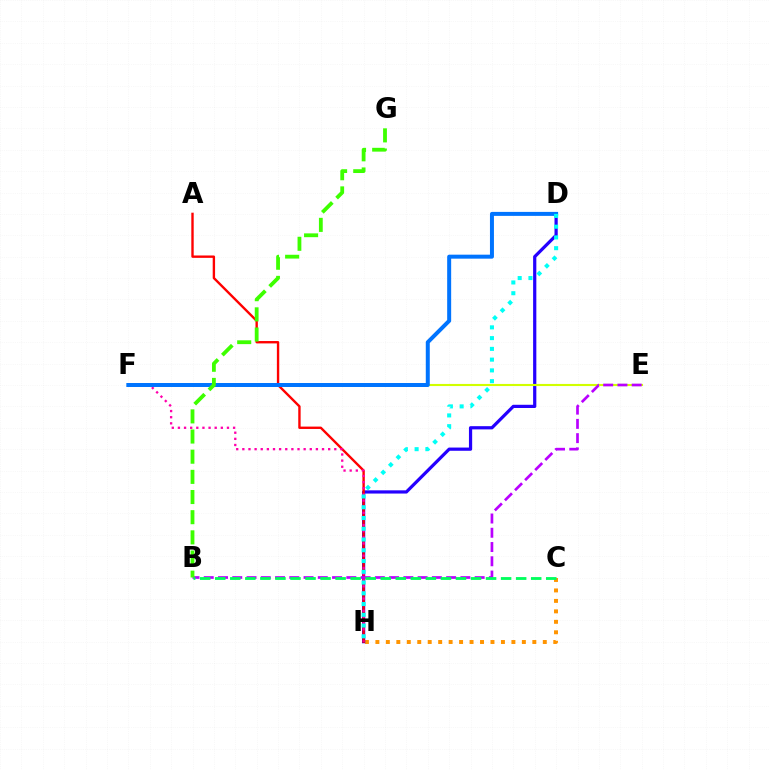{('C', 'H'): [{'color': '#ff9400', 'line_style': 'dotted', 'thickness': 2.84}], ('D', 'H'): [{'color': '#2500ff', 'line_style': 'solid', 'thickness': 2.32}, {'color': '#00fff6', 'line_style': 'dotted', 'thickness': 2.92}], ('A', 'H'): [{'color': '#ff0000', 'line_style': 'solid', 'thickness': 1.71}], ('E', 'F'): [{'color': '#d1ff00', 'line_style': 'solid', 'thickness': 1.52}], ('F', 'H'): [{'color': '#ff00ac', 'line_style': 'dotted', 'thickness': 1.67}], ('B', 'E'): [{'color': '#b900ff', 'line_style': 'dashed', 'thickness': 1.94}], ('D', 'F'): [{'color': '#0074ff', 'line_style': 'solid', 'thickness': 2.87}], ('B', 'G'): [{'color': '#3dff00', 'line_style': 'dashed', 'thickness': 2.74}], ('B', 'C'): [{'color': '#00ff5c', 'line_style': 'dashed', 'thickness': 2.04}]}